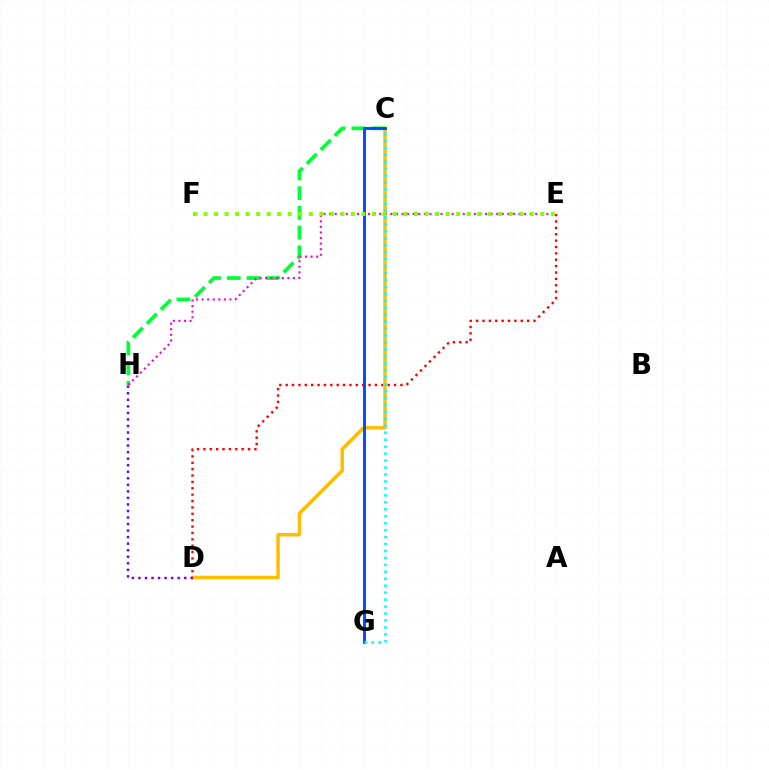{('D', 'E'): [{'color': '#ff0000', 'line_style': 'dotted', 'thickness': 1.73}], ('C', 'D'): [{'color': '#ffbd00', 'line_style': 'solid', 'thickness': 2.51}], ('C', 'H'): [{'color': '#00ff39', 'line_style': 'dashed', 'thickness': 2.68}], ('E', 'H'): [{'color': '#ff00cf', 'line_style': 'dotted', 'thickness': 1.51}], ('D', 'H'): [{'color': '#7200ff', 'line_style': 'dotted', 'thickness': 1.78}], ('C', 'G'): [{'color': '#004bff', 'line_style': 'solid', 'thickness': 2.1}, {'color': '#00fff6', 'line_style': 'dotted', 'thickness': 1.89}], ('E', 'F'): [{'color': '#84ff00', 'line_style': 'dotted', 'thickness': 2.86}]}